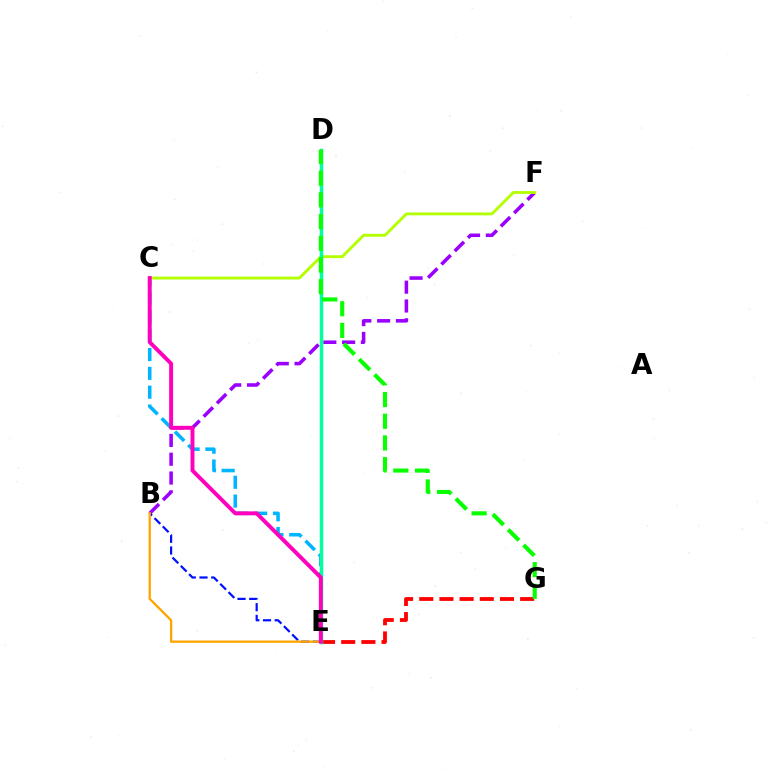{('C', 'E'): [{'color': '#00b5ff', 'line_style': 'dashed', 'thickness': 2.56}, {'color': '#ff00bd', 'line_style': 'solid', 'thickness': 2.83}], ('B', 'F'): [{'color': '#9b00ff', 'line_style': 'dashed', 'thickness': 2.55}], ('B', 'E'): [{'color': '#0010ff', 'line_style': 'dashed', 'thickness': 1.59}, {'color': '#ffa500', 'line_style': 'solid', 'thickness': 1.67}], ('E', 'G'): [{'color': '#ff0000', 'line_style': 'dashed', 'thickness': 2.74}], ('C', 'F'): [{'color': '#b3ff00', 'line_style': 'solid', 'thickness': 2.06}], ('D', 'E'): [{'color': '#00ff9d', 'line_style': 'solid', 'thickness': 2.51}], ('D', 'G'): [{'color': '#08ff00', 'line_style': 'dashed', 'thickness': 2.95}]}